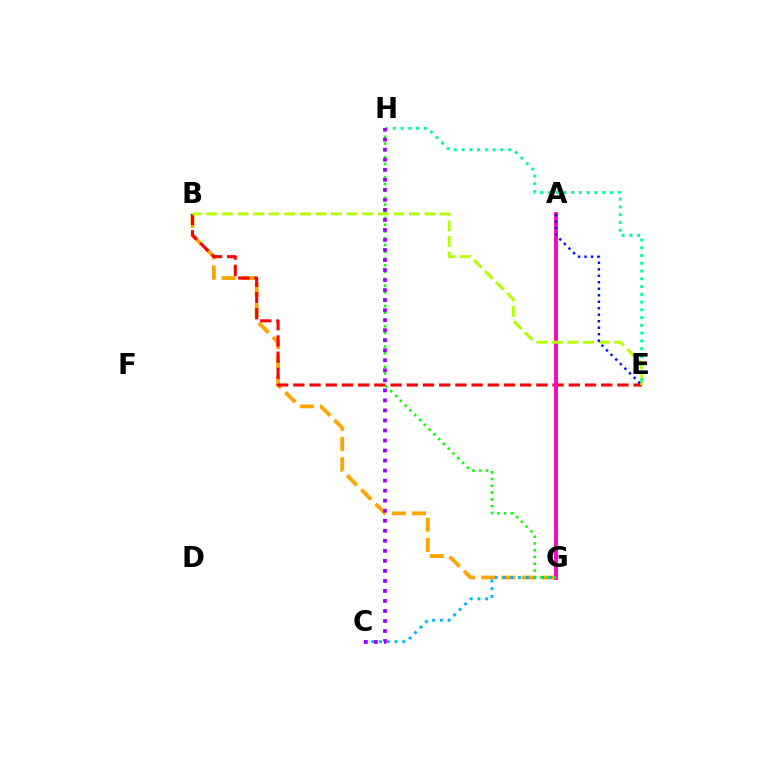{('B', 'G'): [{'color': '#ffa500', 'line_style': 'dashed', 'thickness': 2.74}], ('B', 'E'): [{'color': '#ff0000', 'line_style': 'dashed', 'thickness': 2.2}, {'color': '#b3ff00', 'line_style': 'dashed', 'thickness': 2.12}], ('A', 'G'): [{'color': '#ff00bd', 'line_style': 'solid', 'thickness': 2.78}], ('C', 'G'): [{'color': '#00b5ff', 'line_style': 'dotted', 'thickness': 2.1}], ('A', 'E'): [{'color': '#0010ff', 'line_style': 'dotted', 'thickness': 1.76}], ('E', 'H'): [{'color': '#00ff9d', 'line_style': 'dotted', 'thickness': 2.11}], ('G', 'H'): [{'color': '#08ff00', 'line_style': 'dotted', 'thickness': 1.84}], ('C', 'H'): [{'color': '#9b00ff', 'line_style': 'dotted', 'thickness': 2.72}]}